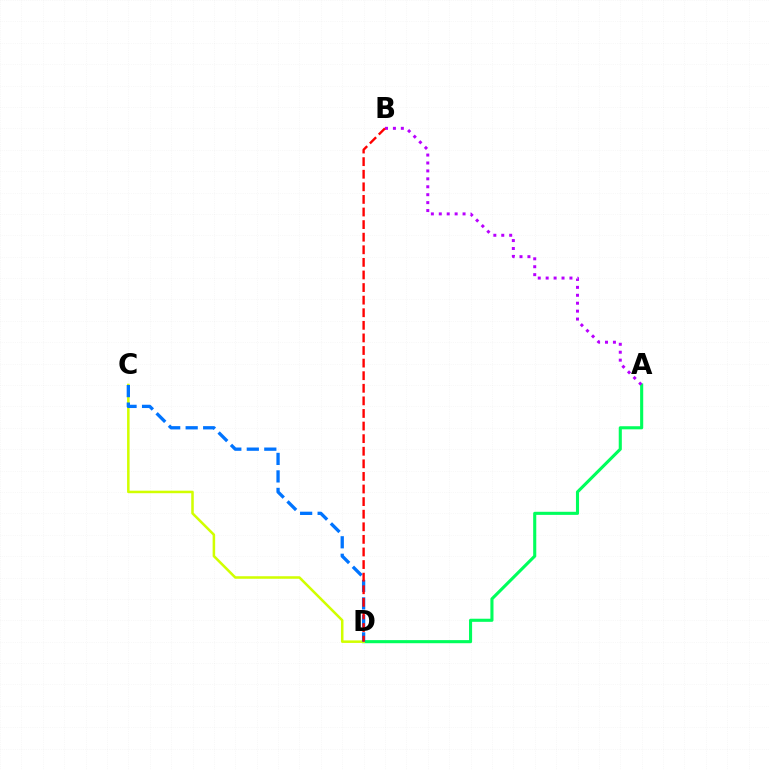{('A', 'D'): [{'color': '#00ff5c', 'line_style': 'solid', 'thickness': 2.23}], ('C', 'D'): [{'color': '#d1ff00', 'line_style': 'solid', 'thickness': 1.82}, {'color': '#0074ff', 'line_style': 'dashed', 'thickness': 2.38}], ('A', 'B'): [{'color': '#b900ff', 'line_style': 'dotted', 'thickness': 2.15}], ('B', 'D'): [{'color': '#ff0000', 'line_style': 'dashed', 'thickness': 1.71}]}